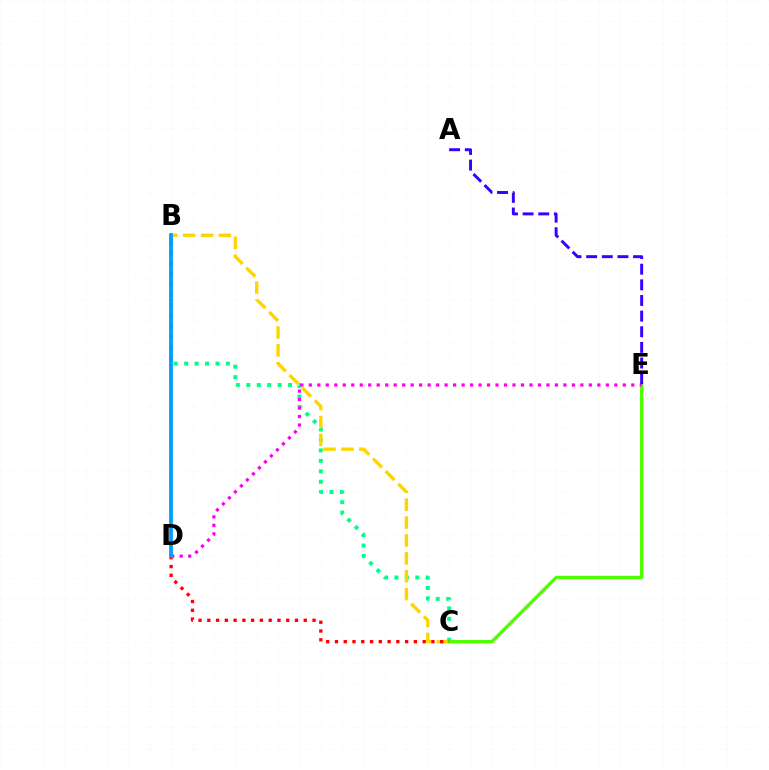{('B', 'C'): [{'color': '#00ff86', 'line_style': 'dotted', 'thickness': 2.84}, {'color': '#ffd500', 'line_style': 'dashed', 'thickness': 2.43}], ('C', 'E'): [{'color': '#4fff00', 'line_style': 'solid', 'thickness': 2.43}], ('C', 'D'): [{'color': '#ff0000', 'line_style': 'dotted', 'thickness': 2.38}], ('D', 'E'): [{'color': '#ff00ed', 'line_style': 'dotted', 'thickness': 2.31}], ('B', 'D'): [{'color': '#009eff', 'line_style': 'solid', 'thickness': 2.72}], ('A', 'E'): [{'color': '#3700ff', 'line_style': 'dashed', 'thickness': 2.12}]}